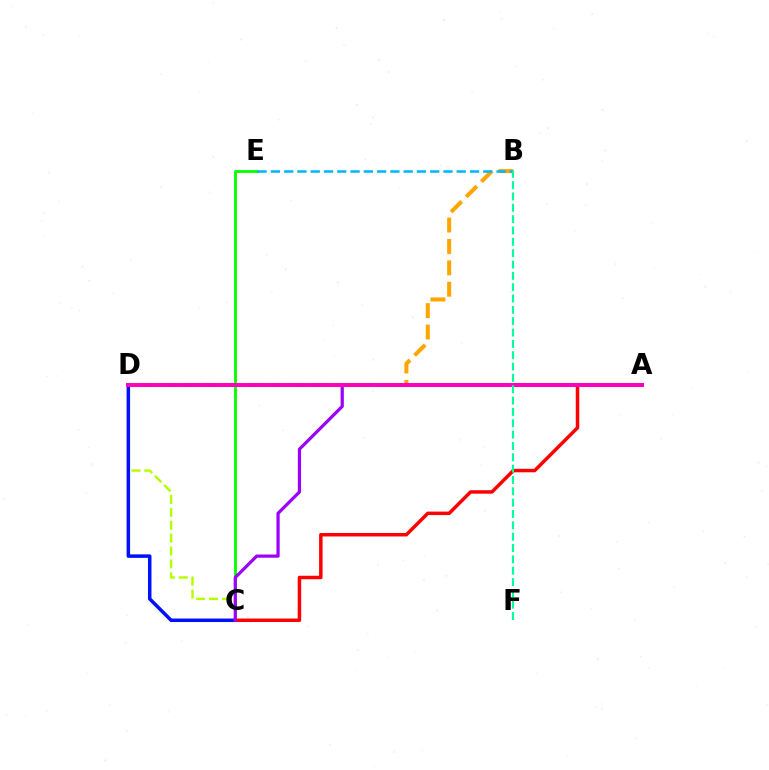{('C', 'D'): [{'color': '#b3ff00', 'line_style': 'dashed', 'thickness': 1.75}, {'color': '#0010ff', 'line_style': 'solid', 'thickness': 2.52}], ('C', 'E'): [{'color': '#08ff00', 'line_style': 'solid', 'thickness': 2.04}], ('A', 'C'): [{'color': '#ff0000', 'line_style': 'solid', 'thickness': 2.5}, {'color': '#9b00ff', 'line_style': 'solid', 'thickness': 2.32}], ('B', 'D'): [{'color': '#ffa500', 'line_style': 'dashed', 'thickness': 2.91}], ('B', 'E'): [{'color': '#00b5ff', 'line_style': 'dashed', 'thickness': 1.8}], ('A', 'D'): [{'color': '#ff00bd', 'line_style': 'solid', 'thickness': 2.82}], ('B', 'F'): [{'color': '#00ff9d', 'line_style': 'dashed', 'thickness': 1.54}]}